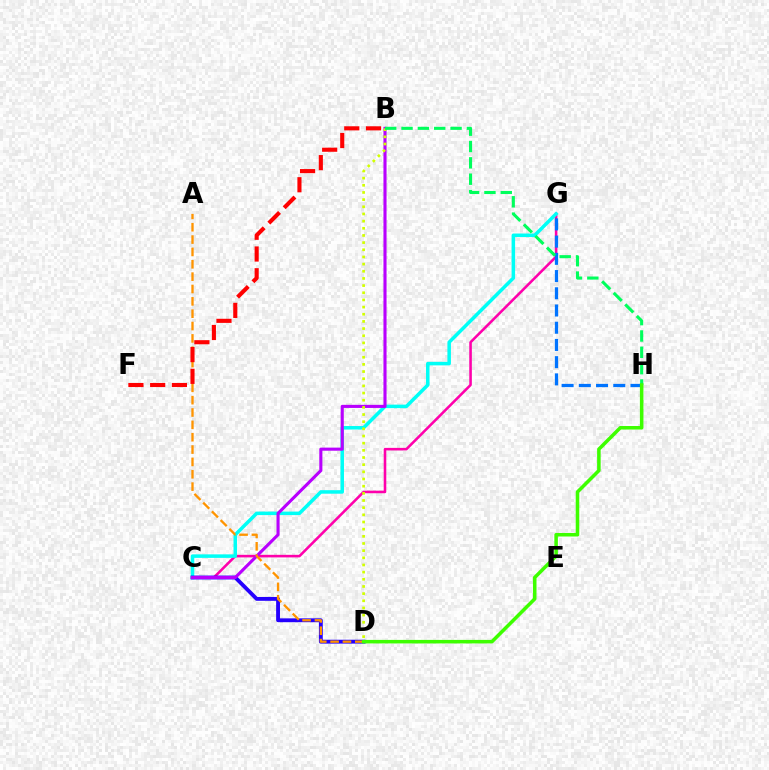{('C', 'G'): [{'color': '#ff00ac', 'line_style': 'solid', 'thickness': 1.85}, {'color': '#00fff6', 'line_style': 'solid', 'thickness': 2.53}], ('C', 'D'): [{'color': '#2500ff', 'line_style': 'solid', 'thickness': 2.77}], ('B', 'C'): [{'color': '#b900ff', 'line_style': 'solid', 'thickness': 2.23}], ('A', 'D'): [{'color': '#ff9400', 'line_style': 'dashed', 'thickness': 1.68}], ('B', 'D'): [{'color': '#d1ff00', 'line_style': 'dotted', 'thickness': 1.95}], ('G', 'H'): [{'color': '#0074ff', 'line_style': 'dashed', 'thickness': 2.34}], ('B', 'H'): [{'color': '#00ff5c', 'line_style': 'dashed', 'thickness': 2.22}], ('B', 'F'): [{'color': '#ff0000', 'line_style': 'dashed', 'thickness': 2.95}], ('D', 'H'): [{'color': '#3dff00', 'line_style': 'solid', 'thickness': 2.55}]}